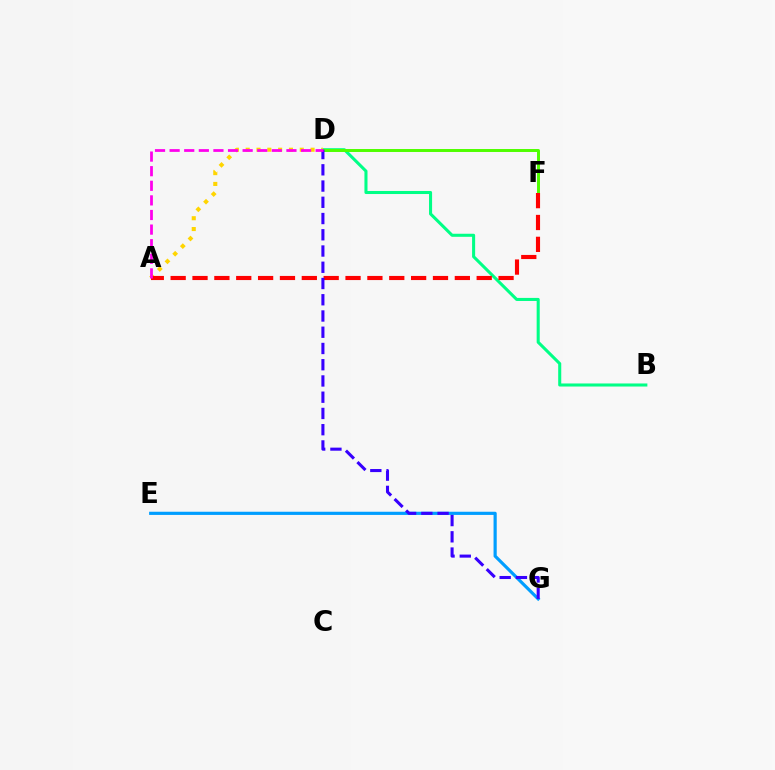{('B', 'D'): [{'color': '#00ff86', 'line_style': 'solid', 'thickness': 2.2}], ('A', 'D'): [{'color': '#ffd500', 'line_style': 'dotted', 'thickness': 2.94}, {'color': '#ff00ed', 'line_style': 'dashed', 'thickness': 1.98}], ('E', 'G'): [{'color': '#009eff', 'line_style': 'solid', 'thickness': 2.29}], ('D', 'F'): [{'color': '#4fff00', 'line_style': 'solid', 'thickness': 2.13}], ('A', 'F'): [{'color': '#ff0000', 'line_style': 'dashed', 'thickness': 2.97}], ('D', 'G'): [{'color': '#3700ff', 'line_style': 'dashed', 'thickness': 2.21}]}